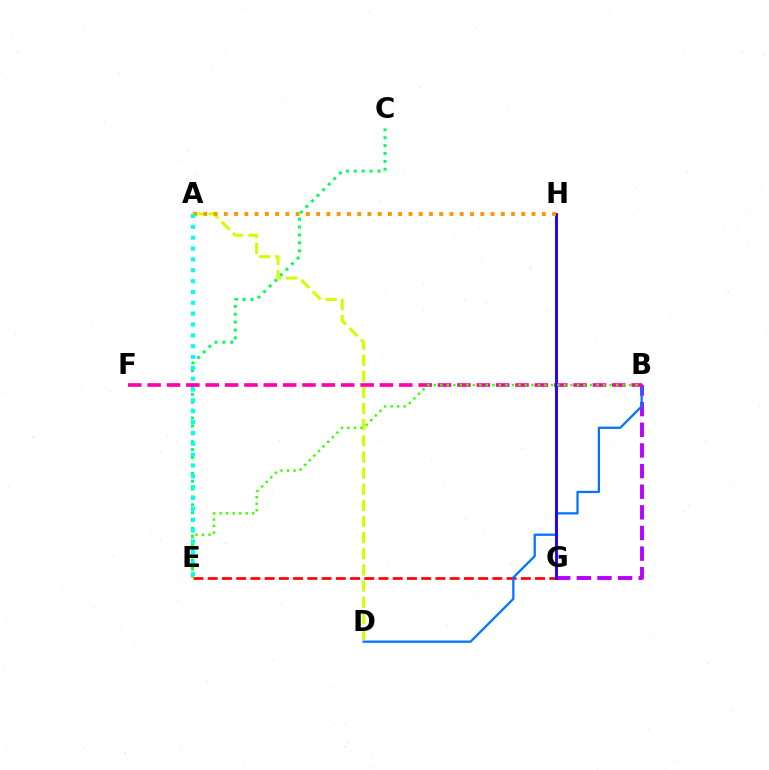{('C', 'E'): [{'color': '#00ff5c', 'line_style': 'dotted', 'thickness': 2.14}], ('E', 'G'): [{'color': '#ff0000', 'line_style': 'dashed', 'thickness': 1.93}], ('B', 'G'): [{'color': '#b900ff', 'line_style': 'dashed', 'thickness': 2.8}], ('B', 'D'): [{'color': '#0074ff', 'line_style': 'solid', 'thickness': 1.62}], ('B', 'F'): [{'color': '#ff00ac', 'line_style': 'dashed', 'thickness': 2.63}], ('G', 'H'): [{'color': '#2500ff', 'line_style': 'solid', 'thickness': 2.1}], ('B', 'E'): [{'color': '#3dff00', 'line_style': 'dotted', 'thickness': 1.77}], ('A', 'D'): [{'color': '#d1ff00', 'line_style': 'dashed', 'thickness': 2.19}], ('A', 'H'): [{'color': '#ff9400', 'line_style': 'dotted', 'thickness': 2.79}], ('A', 'E'): [{'color': '#00fff6', 'line_style': 'dotted', 'thickness': 2.95}]}